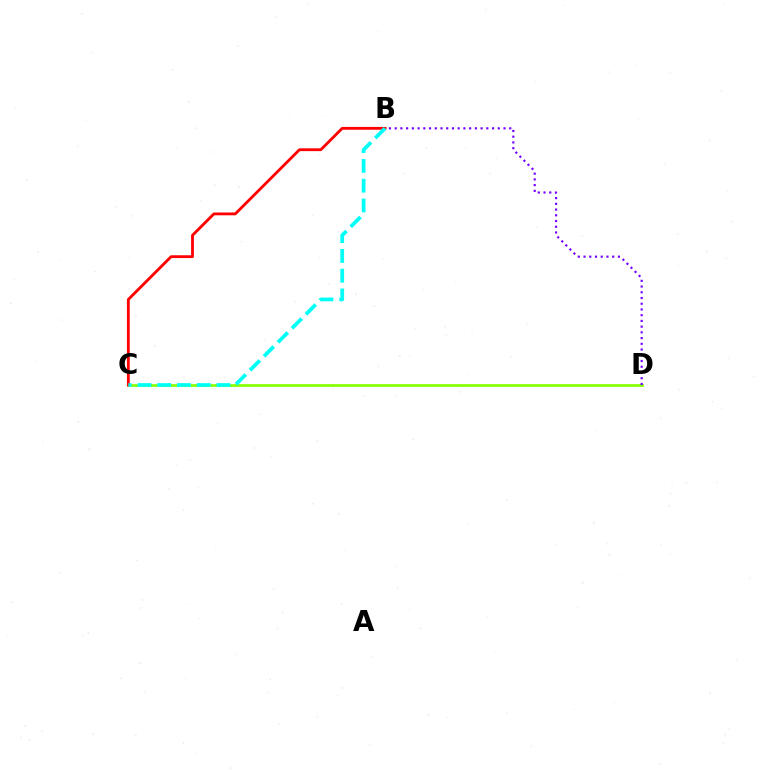{('C', 'D'): [{'color': '#84ff00', 'line_style': 'solid', 'thickness': 1.93}], ('B', 'D'): [{'color': '#7200ff', 'line_style': 'dotted', 'thickness': 1.56}], ('B', 'C'): [{'color': '#ff0000', 'line_style': 'solid', 'thickness': 2.03}, {'color': '#00fff6', 'line_style': 'dashed', 'thickness': 2.69}]}